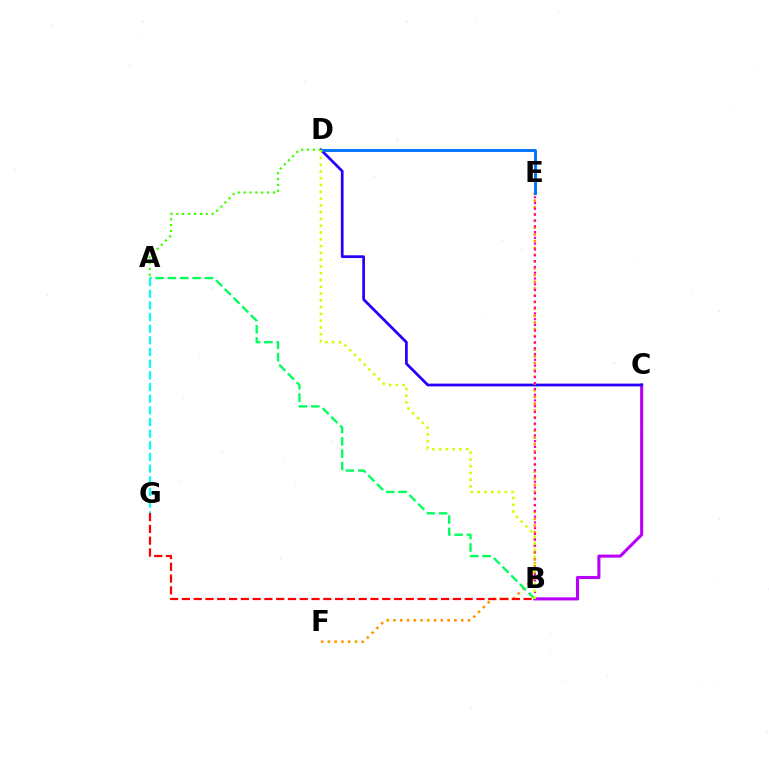{('B', 'C'): [{'color': '#b900ff', 'line_style': 'solid', 'thickness': 2.22}], ('C', 'D'): [{'color': '#2500ff', 'line_style': 'solid', 'thickness': 1.97}], ('E', 'F'): [{'color': '#ff9400', 'line_style': 'dotted', 'thickness': 1.84}], ('B', 'G'): [{'color': '#ff0000', 'line_style': 'dashed', 'thickness': 1.6}], ('A', 'D'): [{'color': '#3dff00', 'line_style': 'dotted', 'thickness': 1.59}], ('D', 'E'): [{'color': '#0074ff', 'line_style': 'solid', 'thickness': 2.09}], ('B', 'E'): [{'color': '#ff00ac', 'line_style': 'dotted', 'thickness': 1.58}], ('A', 'B'): [{'color': '#00ff5c', 'line_style': 'dashed', 'thickness': 1.67}], ('A', 'G'): [{'color': '#00fff6', 'line_style': 'dashed', 'thickness': 1.58}], ('B', 'D'): [{'color': '#d1ff00', 'line_style': 'dotted', 'thickness': 1.84}]}